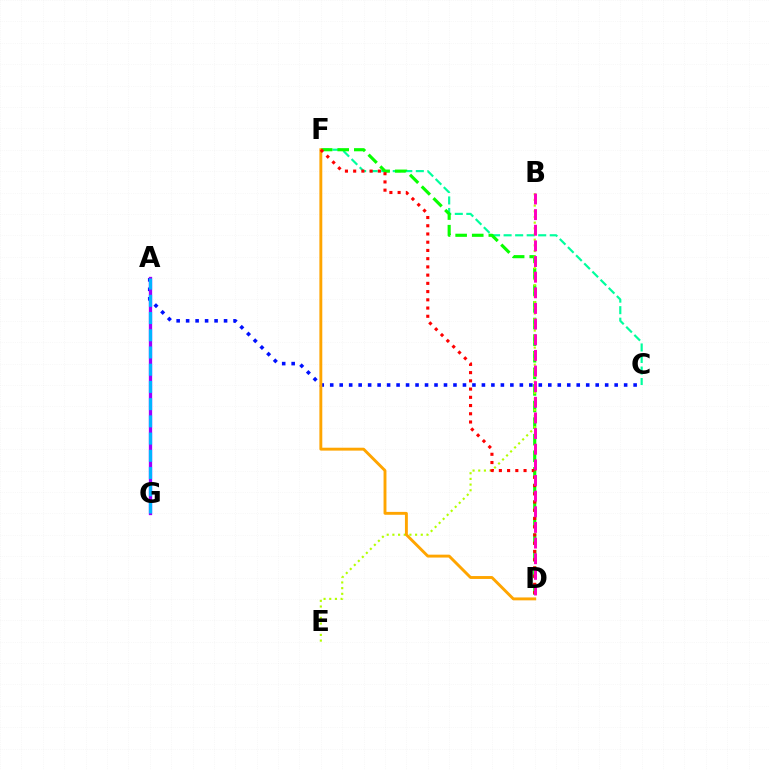{('C', 'F'): [{'color': '#00ff9d', 'line_style': 'dashed', 'thickness': 1.57}], ('D', 'F'): [{'color': '#08ff00', 'line_style': 'dashed', 'thickness': 2.25}, {'color': '#ffa500', 'line_style': 'solid', 'thickness': 2.09}, {'color': '#ff0000', 'line_style': 'dotted', 'thickness': 2.24}], ('A', 'C'): [{'color': '#0010ff', 'line_style': 'dotted', 'thickness': 2.58}], ('B', 'E'): [{'color': '#b3ff00', 'line_style': 'dotted', 'thickness': 1.54}], ('B', 'D'): [{'color': '#ff00bd', 'line_style': 'dashed', 'thickness': 2.12}], ('A', 'G'): [{'color': '#9b00ff', 'line_style': 'solid', 'thickness': 2.37}, {'color': '#00b5ff', 'line_style': 'dashed', 'thickness': 2.34}]}